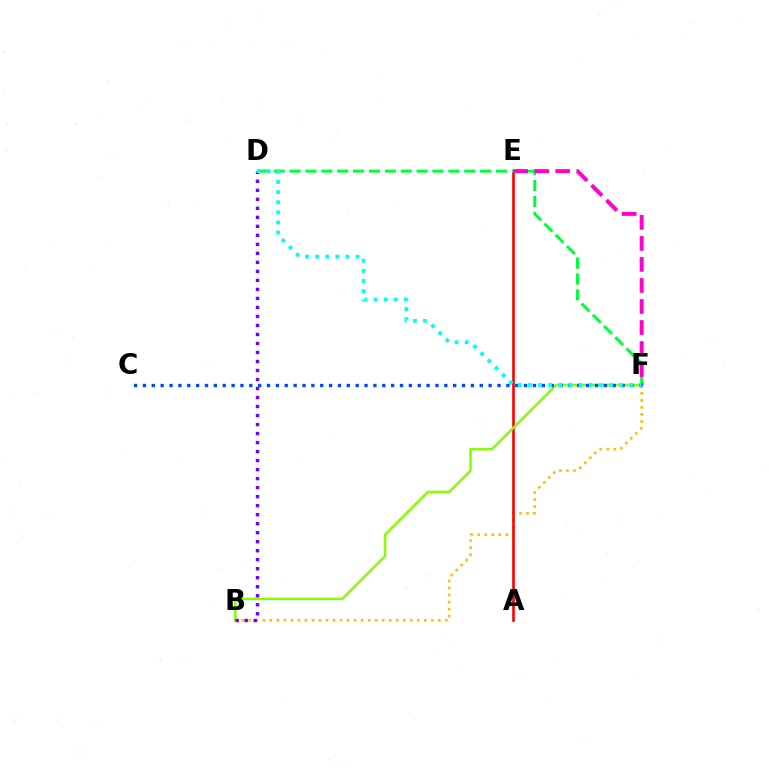{('B', 'F'): [{'color': '#ffbd00', 'line_style': 'dotted', 'thickness': 1.91}, {'color': '#84ff00', 'line_style': 'solid', 'thickness': 1.82}], ('A', 'E'): [{'color': '#ff0000', 'line_style': 'solid', 'thickness': 1.89}], ('D', 'F'): [{'color': '#00ff39', 'line_style': 'dashed', 'thickness': 2.16}, {'color': '#00fff6', 'line_style': 'dotted', 'thickness': 2.75}], ('E', 'F'): [{'color': '#ff00cf', 'line_style': 'dashed', 'thickness': 2.86}], ('B', 'D'): [{'color': '#7200ff', 'line_style': 'dotted', 'thickness': 2.45}], ('C', 'F'): [{'color': '#004bff', 'line_style': 'dotted', 'thickness': 2.41}]}